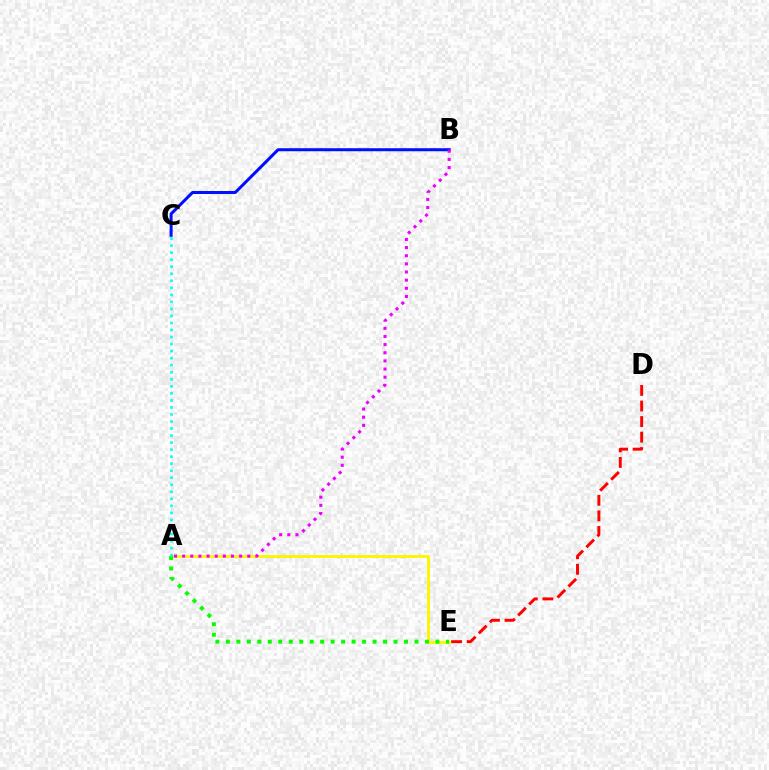{('A', 'E'): [{'color': '#fcf500', 'line_style': 'solid', 'thickness': 2.05}, {'color': '#08ff00', 'line_style': 'dotted', 'thickness': 2.85}], ('D', 'E'): [{'color': '#ff0000', 'line_style': 'dashed', 'thickness': 2.12}], ('B', 'C'): [{'color': '#0010ff', 'line_style': 'solid', 'thickness': 2.18}], ('A', 'C'): [{'color': '#00fff6', 'line_style': 'dotted', 'thickness': 1.91}], ('A', 'B'): [{'color': '#ee00ff', 'line_style': 'dotted', 'thickness': 2.21}]}